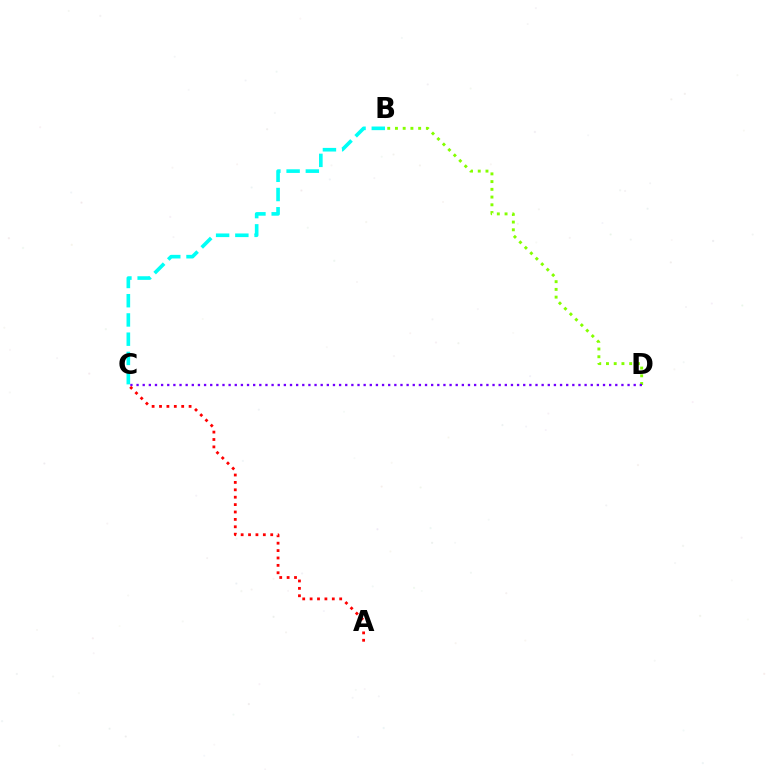{('B', 'D'): [{'color': '#84ff00', 'line_style': 'dotted', 'thickness': 2.1}], ('C', 'D'): [{'color': '#7200ff', 'line_style': 'dotted', 'thickness': 1.67}], ('B', 'C'): [{'color': '#00fff6', 'line_style': 'dashed', 'thickness': 2.61}], ('A', 'C'): [{'color': '#ff0000', 'line_style': 'dotted', 'thickness': 2.01}]}